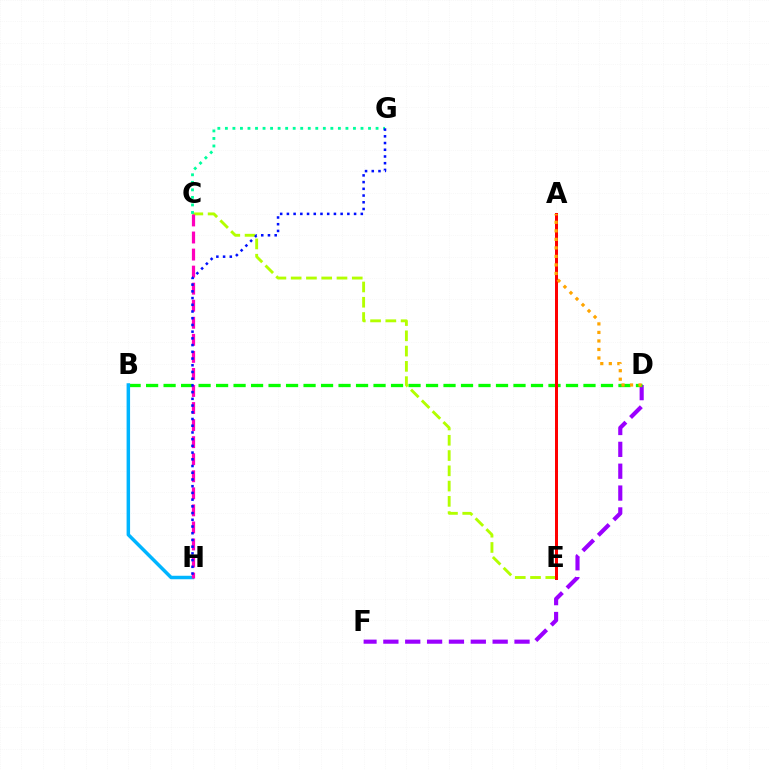{('D', 'F'): [{'color': '#9b00ff', 'line_style': 'dashed', 'thickness': 2.97}], ('B', 'D'): [{'color': '#08ff00', 'line_style': 'dashed', 'thickness': 2.38}], ('B', 'H'): [{'color': '#00b5ff', 'line_style': 'solid', 'thickness': 2.51}], ('C', 'E'): [{'color': '#b3ff00', 'line_style': 'dashed', 'thickness': 2.07}], ('A', 'E'): [{'color': '#ff0000', 'line_style': 'solid', 'thickness': 2.15}], ('C', 'G'): [{'color': '#00ff9d', 'line_style': 'dotted', 'thickness': 2.05}], ('A', 'D'): [{'color': '#ffa500', 'line_style': 'dotted', 'thickness': 2.32}], ('C', 'H'): [{'color': '#ff00bd', 'line_style': 'dashed', 'thickness': 2.32}], ('G', 'H'): [{'color': '#0010ff', 'line_style': 'dotted', 'thickness': 1.83}]}